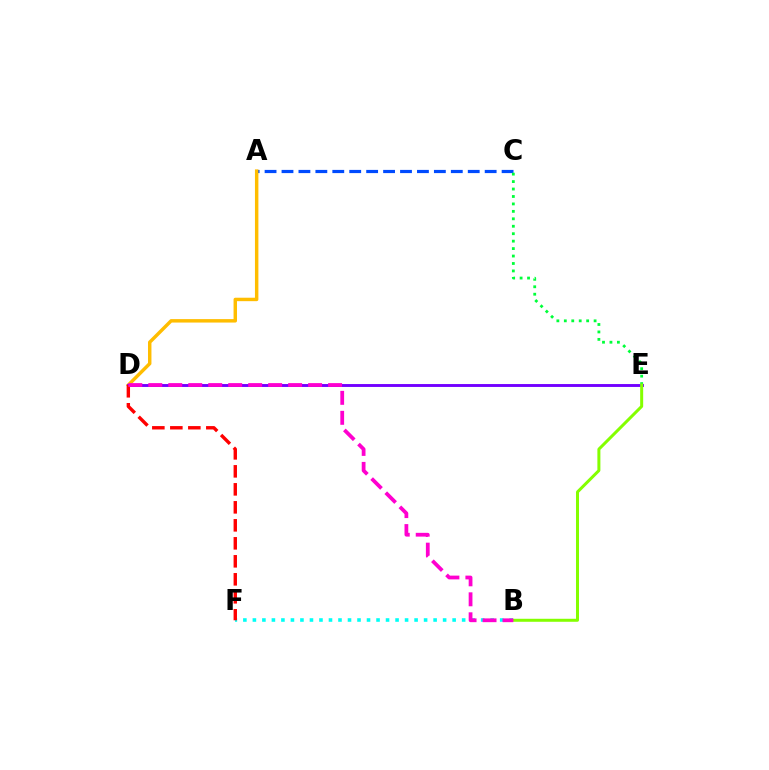{('A', 'C'): [{'color': '#004bff', 'line_style': 'dashed', 'thickness': 2.3}], ('C', 'E'): [{'color': '#00ff39', 'line_style': 'dotted', 'thickness': 2.02}], ('A', 'D'): [{'color': '#ffbd00', 'line_style': 'solid', 'thickness': 2.48}], ('D', 'E'): [{'color': '#7200ff', 'line_style': 'solid', 'thickness': 2.09}], ('B', 'F'): [{'color': '#00fff6', 'line_style': 'dotted', 'thickness': 2.58}], ('D', 'F'): [{'color': '#ff0000', 'line_style': 'dashed', 'thickness': 2.44}], ('B', 'E'): [{'color': '#84ff00', 'line_style': 'solid', 'thickness': 2.16}], ('B', 'D'): [{'color': '#ff00cf', 'line_style': 'dashed', 'thickness': 2.71}]}